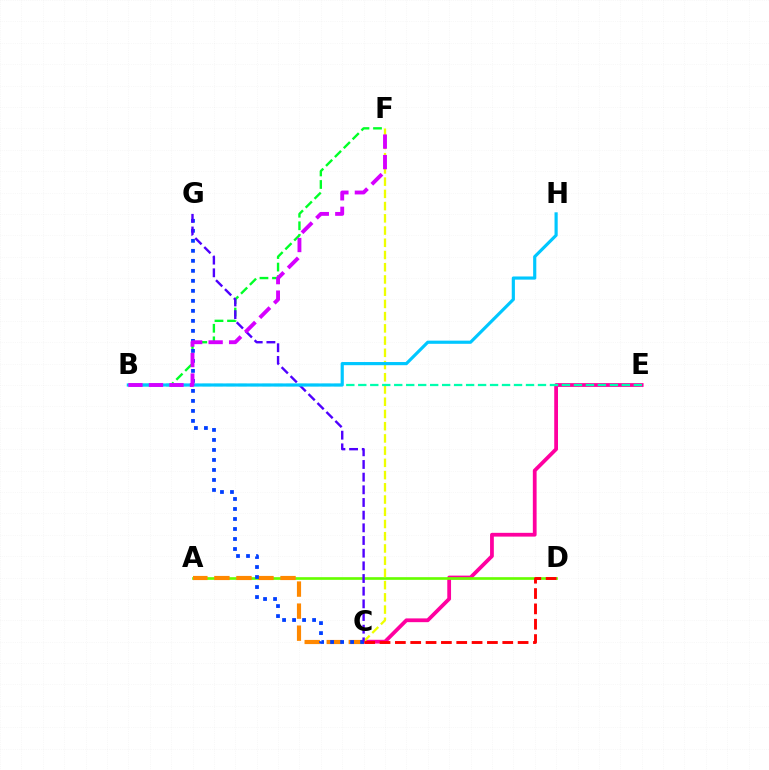{('C', 'E'): [{'color': '#ff00a0', 'line_style': 'solid', 'thickness': 2.71}], ('A', 'D'): [{'color': '#66ff00', 'line_style': 'solid', 'thickness': 1.92}], ('B', 'F'): [{'color': '#00ff27', 'line_style': 'dashed', 'thickness': 1.7}, {'color': '#d600ff', 'line_style': 'dashed', 'thickness': 2.78}], ('A', 'C'): [{'color': '#ff8800', 'line_style': 'dashed', 'thickness': 2.99}], ('C', 'F'): [{'color': '#eeff00', 'line_style': 'dashed', 'thickness': 1.66}], ('C', 'G'): [{'color': '#003fff', 'line_style': 'dotted', 'thickness': 2.72}, {'color': '#4f00ff', 'line_style': 'dashed', 'thickness': 1.72}], ('B', 'E'): [{'color': '#00ffaf', 'line_style': 'dashed', 'thickness': 1.63}], ('B', 'H'): [{'color': '#00c7ff', 'line_style': 'solid', 'thickness': 2.28}], ('C', 'D'): [{'color': '#ff0000', 'line_style': 'dashed', 'thickness': 2.08}]}